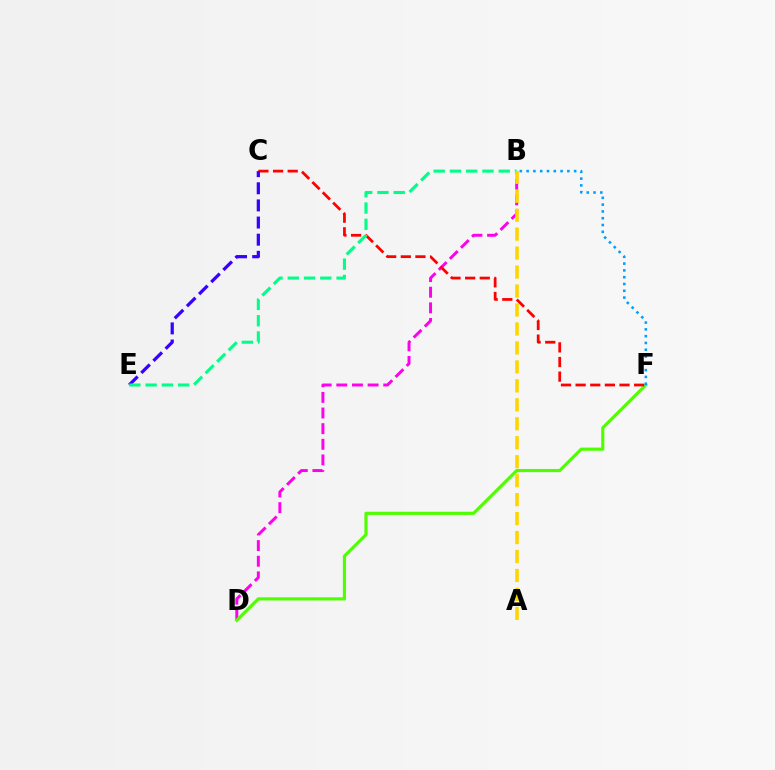{('B', 'D'): [{'color': '#ff00ed', 'line_style': 'dashed', 'thickness': 2.12}], ('D', 'F'): [{'color': '#4fff00', 'line_style': 'solid', 'thickness': 2.27}], ('C', 'F'): [{'color': '#ff0000', 'line_style': 'dashed', 'thickness': 1.99}], ('C', 'E'): [{'color': '#3700ff', 'line_style': 'dashed', 'thickness': 2.33}], ('B', 'E'): [{'color': '#00ff86', 'line_style': 'dashed', 'thickness': 2.21}], ('B', 'F'): [{'color': '#009eff', 'line_style': 'dotted', 'thickness': 1.85}], ('A', 'B'): [{'color': '#ffd500', 'line_style': 'dashed', 'thickness': 2.58}]}